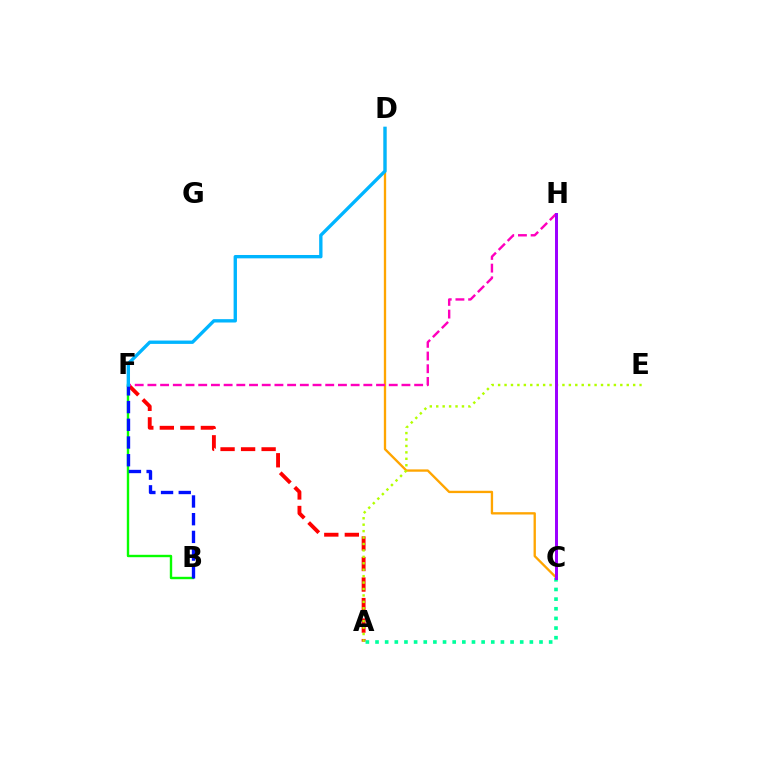{('A', 'F'): [{'color': '#ff0000', 'line_style': 'dashed', 'thickness': 2.79}], ('B', 'F'): [{'color': '#08ff00', 'line_style': 'solid', 'thickness': 1.72}, {'color': '#0010ff', 'line_style': 'dashed', 'thickness': 2.41}], ('C', 'D'): [{'color': '#ffa500', 'line_style': 'solid', 'thickness': 1.68}], ('A', 'C'): [{'color': '#00ff9d', 'line_style': 'dotted', 'thickness': 2.62}], ('A', 'E'): [{'color': '#b3ff00', 'line_style': 'dotted', 'thickness': 1.75}], ('F', 'H'): [{'color': '#ff00bd', 'line_style': 'dashed', 'thickness': 1.73}], ('C', 'H'): [{'color': '#9b00ff', 'line_style': 'solid', 'thickness': 2.14}], ('D', 'F'): [{'color': '#00b5ff', 'line_style': 'solid', 'thickness': 2.41}]}